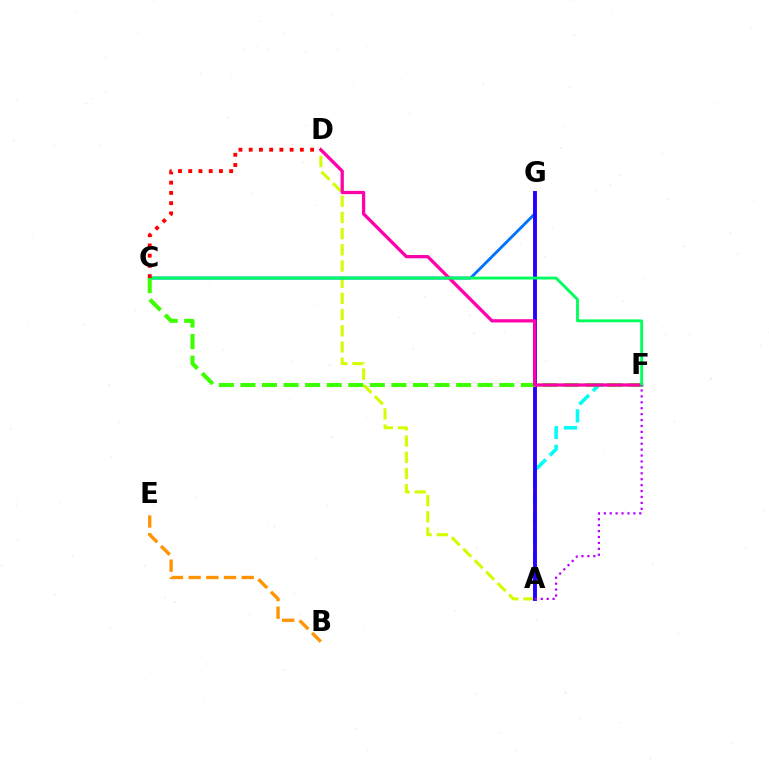{('A', 'F'): [{'color': '#00fff6', 'line_style': 'dashed', 'thickness': 2.58}, {'color': '#b900ff', 'line_style': 'dotted', 'thickness': 1.61}], ('A', 'D'): [{'color': '#d1ff00', 'line_style': 'dashed', 'thickness': 2.2}], ('B', 'E'): [{'color': '#ff9400', 'line_style': 'dashed', 'thickness': 2.4}], ('C', 'G'): [{'color': '#0074ff', 'line_style': 'solid', 'thickness': 2.08}], ('A', 'G'): [{'color': '#2500ff', 'line_style': 'solid', 'thickness': 2.79}], ('C', 'F'): [{'color': '#3dff00', 'line_style': 'dashed', 'thickness': 2.93}, {'color': '#00ff5c', 'line_style': 'solid', 'thickness': 2.07}], ('D', 'F'): [{'color': '#ff00ac', 'line_style': 'solid', 'thickness': 2.35}], ('C', 'D'): [{'color': '#ff0000', 'line_style': 'dotted', 'thickness': 2.78}]}